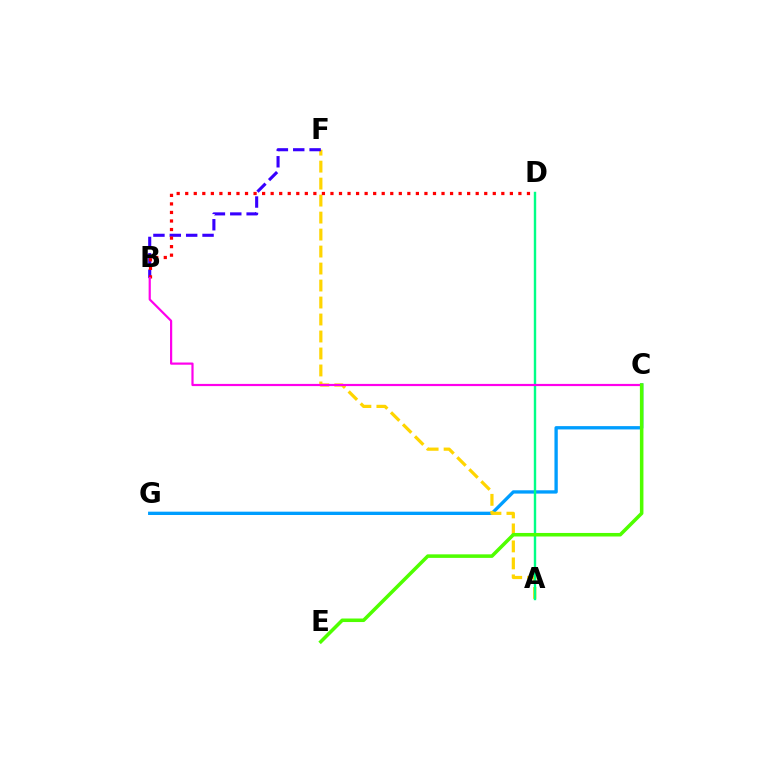{('C', 'G'): [{'color': '#009eff', 'line_style': 'solid', 'thickness': 2.39}], ('A', 'F'): [{'color': '#ffd500', 'line_style': 'dashed', 'thickness': 2.31}], ('B', 'F'): [{'color': '#3700ff', 'line_style': 'dashed', 'thickness': 2.22}], ('B', 'D'): [{'color': '#ff0000', 'line_style': 'dotted', 'thickness': 2.32}], ('A', 'D'): [{'color': '#00ff86', 'line_style': 'solid', 'thickness': 1.73}], ('B', 'C'): [{'color': '#ff00ed', 'line_style': 'solid', 'thickness': 1.58}], ('C', 'E'): [{'color': '#4fff00', 'line_style': 'solid', 'thickness': 2.55}]}